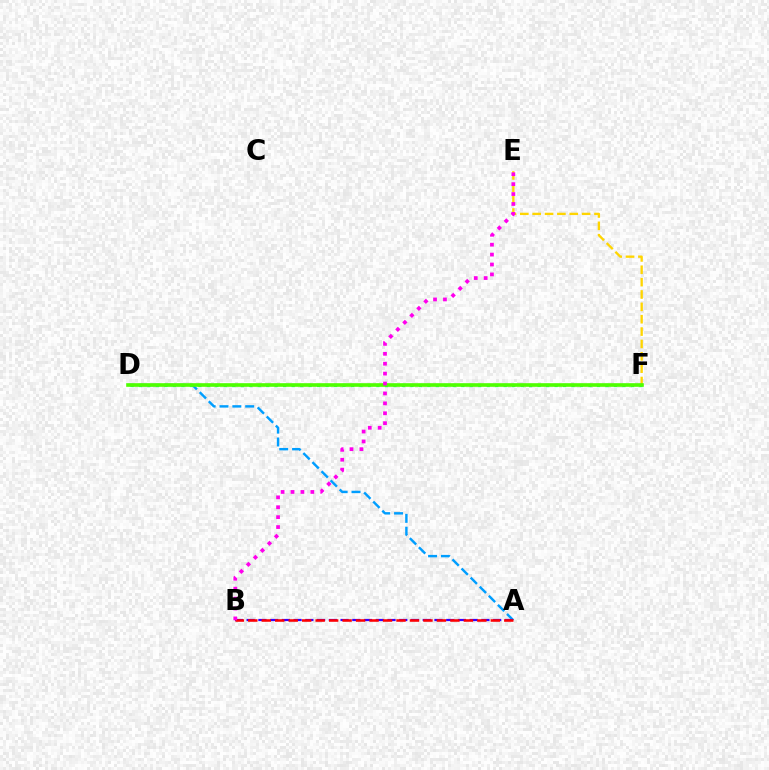{('E', 'F'): [{'color': '#ffd500', 'line_style': 'dashed', 'thickness': 1.68}], ('A', 'D'): [{'color': '#009eff', 'line_style': 'dashed', 'thickness': 1.75}], ('D', 'F'): [{'color': '#00ff86', 'line_style': 'dotted', 'thickness': 2.3}, {'color': '#4fff00', 'line_style': 'solid', 'thickness': 2.61}], ('A', 'B'): [{'color': '#3700ff', 'line_style': 'dashed', 'thickness': 1.59}, {'color': '#ff0000', 'line_style': 'dashed', 'thickness': 1.83}], ('B', 'E'): [{'color': '#ff00ed', 'line_style': 'dotted', 'thickness': 2.69}]}